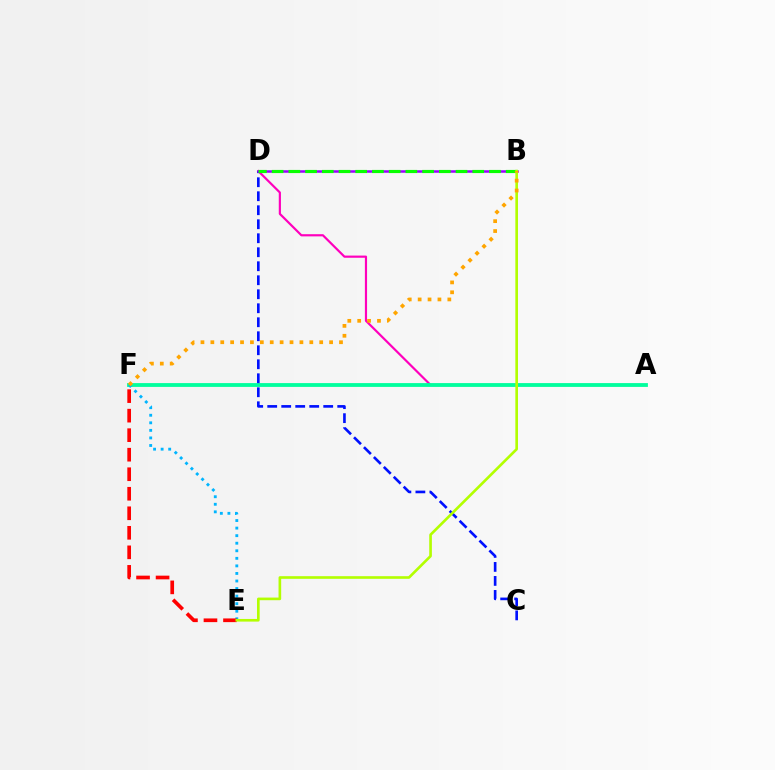{('A', 'D'): [{'color': '#ff00bd', 'line_style': 'solid', 'thickness': 1.57}], ('A', 'F'): [{'color': '#00ff9d', 'line_style': 'solid', 'thickness': 2.74}], ('E', 'F'): [{'color': '#00b5ff', 'line_style': 'dotted', 'thickness': 2.05}, {'color': '#ff0000', 'line_style': 'dashed', 'thickness': 2.65}], ('C', 'D'): [{'color': '#0010ff', 'line_style': 'dashed', 'thickness': 1.9}], ('B', 'D'): [{'color': '#9b00ff', 'line_style': 'solid', 'thickness': 1.81}, {'color': '#08ff00', 'line_style': 'dashed', 'thickness': 2.27}], ('B', 'E'): [{'color': '#b3ff00', 'line_style': 'solid', 'thickness': 1.9}], ('B', 'F'): [{'color': '#ffa500', 'line_style': 'dotted', 'thickness': 2.69}]}